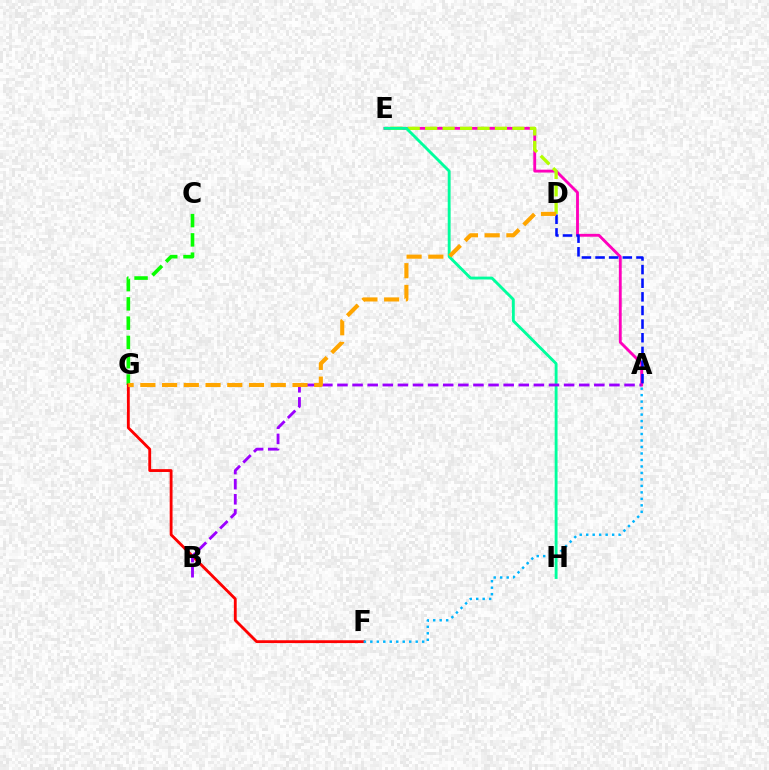{('A', 'E'): [{'color': '#ff00bd', 'line_style': 'solid', 'thickness': 2.05}], ('D', 'E'): [{'color': '#b3ff00', 'line_style': 'dashed', 'thickness': 2.37}], ('C', 'G'): [{'color': '#08ff00', 'line_style': 'dashed', 'thickness': 2.62}], ('E', 'H'): [{'color': '#00ff9d', 'line_style': 'solid', 'thickness': 2.06}], ('F', 'G'): [{'color': '#ff0000', 'line_style': 'solid', 'thickness': 2.04}], ('A', 'D'): [{'color': '#0010ff', 'line_style': 'dashed', 'thickness': 1.85}], ('A', 'B'): [{'color': '#9b00ff', 'line_style': 'dashed', 'thickness': 2.05}], ('D', 'G'): [{'color': '#ffa500', 'line_style': 'dashed', 'thickness': 2.95}], ('A', 'F'): [{'color': '#00b5ff', 'line_style': 'dotted', 'thickness': 1.76}]}